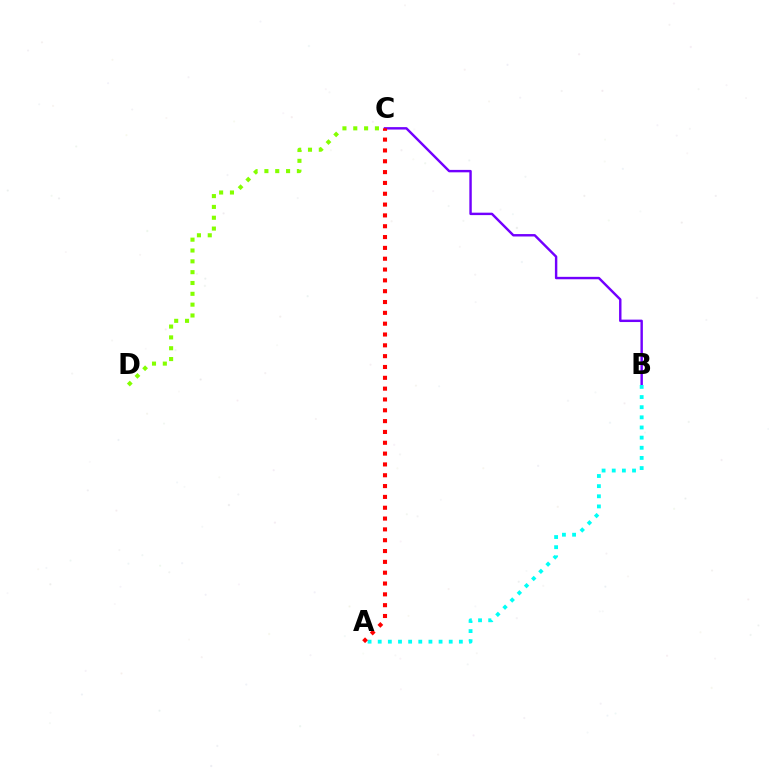{('B', 'C'): [{'color': '#7200ff', 'line_style': 'solid', 'thickness': 1.74}], ('C', 'D'): [{'color': '#84ff00', 'line_style': 'dotted', 'thickness': 2.94}], ('A', 'B'): [{'color': '#00fff6', 'line_style': 'dotted', 'thickness': 2.76}], ('A', 'C'): [{'color': '#ff0000', 'line_style': 'dotted', 'thickness': 2.94}]}